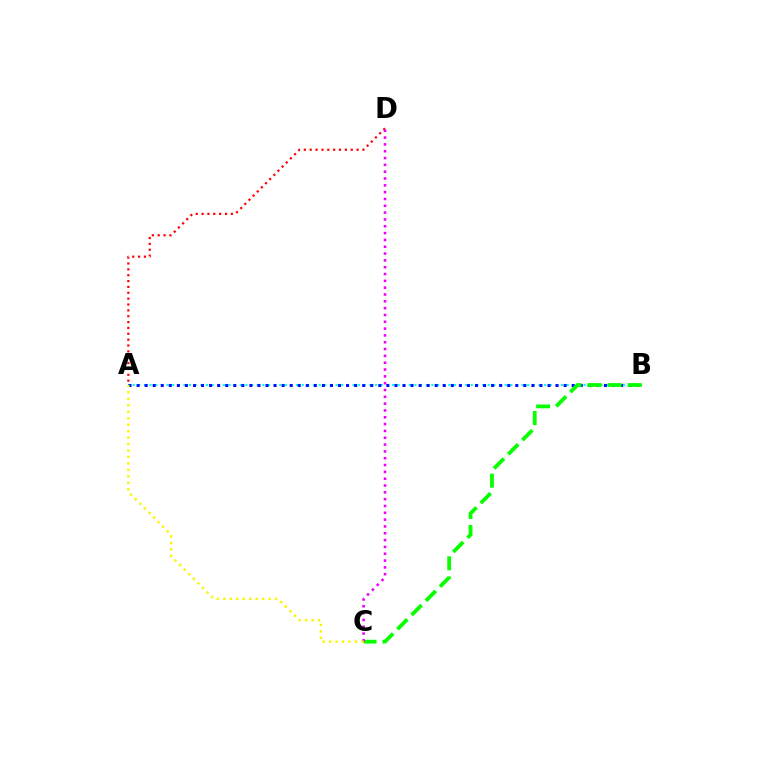{('A', 'B'): [{'color': '#00fff6', 'line_style': 'dotted', 'thickness': 1.53}, {'color': '#0010ff', 'line_style': 'dotted', 'thickness': 2.19}], ('A', 'D'): [{'color': '#ff0000', 'line_style': 'dotted', 'thickness': 1.59}], ('B', 'C'): [{'color': '#08ff00', 'line_style': 'dashed', 'thickness': 2.73}], ('C', 'D'): [{'color': '#ee00ff', 'line_style': 'dotted', 'thickness': 1.85}], ('A', 'C'): [{'color': '#fcf500', 'line_style': 'dotted', 'thickness': 1.76}]}